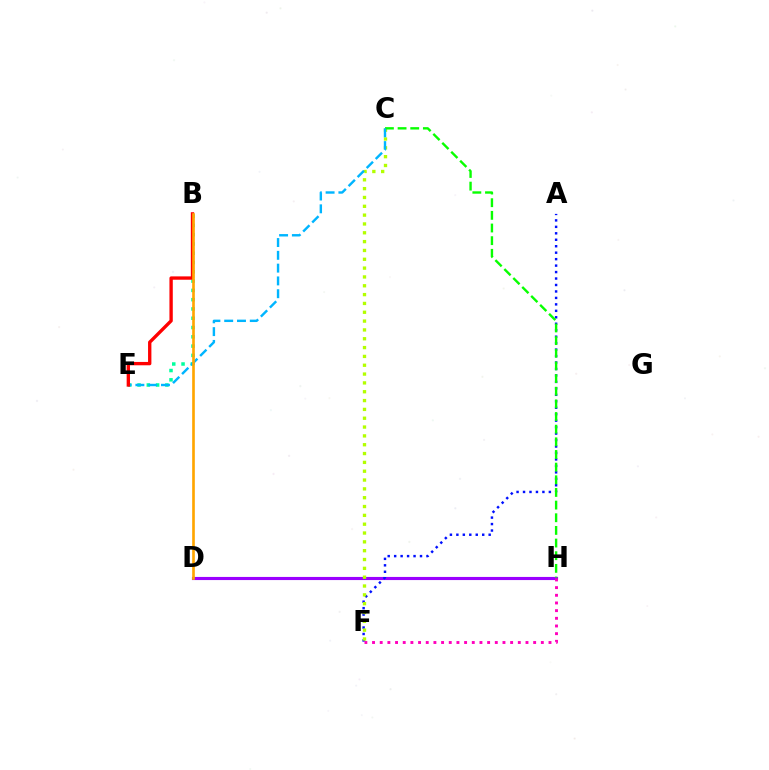{('D', 'H'): [{'color': '#9b00ff', 'line_style': 'solid', 'thickness': 2.25}], ('A', 'F'): [{'color': '#0010ff', 'line_style': 'dotted', 'thickness': 1.76}], ('B', 'E'): [{'color': '#00ff9d', 'line_style': 'dotted', 'thickness': 2.52}, {'color': '#ff0000', 'line_style': 'solid', 'thickness': 2.41}], ('C', 'F'): [{'color': '#b3ff00', 'line_style': 'dotted', 'thickness': 2.4}], ('C', 'H'): [{'color': '#08ff00', 'line_style': 'dashed', 'thickness': 1.72}], ('F', 'H'): [{'color': '#ff00bd', 'line_style': 'dotted', 'thickness': 2.08}], ('C', 'E'): [{'color': '#00b5ff', 'line_style': 'dashed', 'thickness': 1.74}], ('B', 'D'): [{'color': '#ffa500', 'line_style': 'solid', 'thickness': 1.91}]}